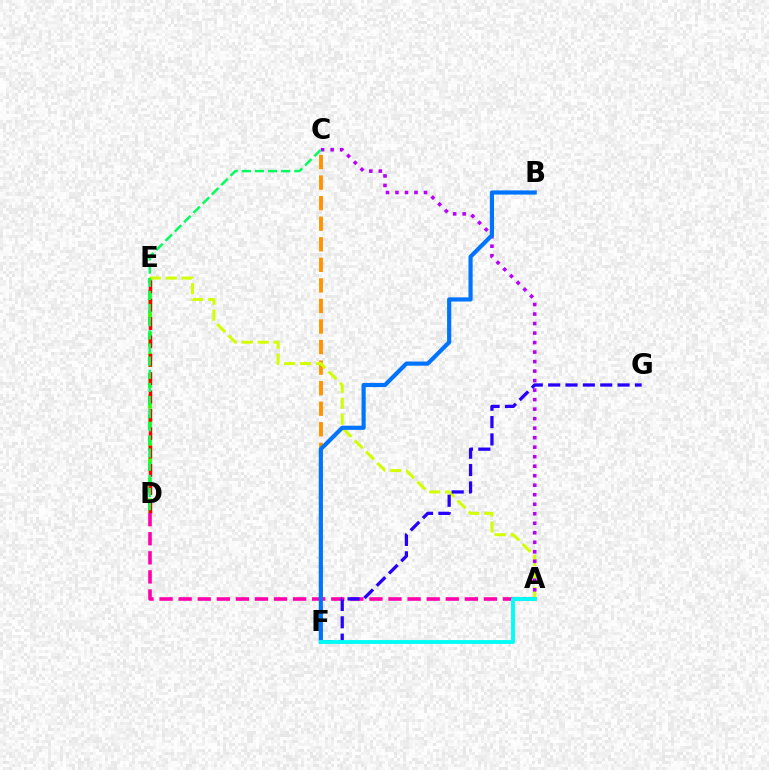{('D', 'E'): [{'color': '#3dff00', 'line_style': 'dashed', 'thickness': 2.83}, {'color': '#ff0000', 'line_style': 'dashed', 'thickness': 2.49}], ('C', 'F'): [{'color': '#ff9400', 'line_style': 'dashed', 'thickness': 2.79}], ('A', 'E'): [{'color': '#d1ff00', 'line_style': 'dashed', 'thickness': 2.17}], ('A', 'D'): [{'color': '#ff00ac', 'line_style': 'dashed', 'thickness': 2.59}], ('A', 'C'): [{'color': '#b900ff', 'line_style': 'dotted', 'thickness': 2.58}], ('B', 'F'): [{'color': '#0074ff', 'line_style': 'solid', 'thickness': 3.0}], ('C', 'D'): [{'color': '#00ff5c', 'line_style': 'dashed', 'thickness': 1.78}], ('F', 'G'): [{'color': '#2500ff', 'line_style': 'dashed', 'thickness': 2.36}], ('A', 'F'): [{'color': '#00fff6', 'line_style': 'solid', 'thickness': 2.8}]}